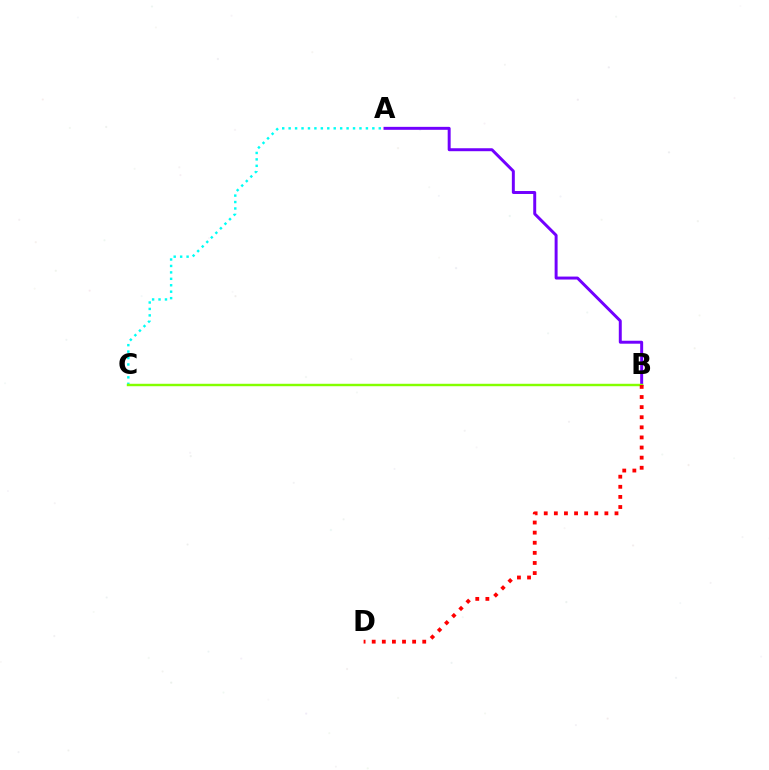{('A', 'C'): [{'color': '#00fff6', 'line_style': 'dotted', 'thickness': 1.75}], ('A', 'B'): [{'color': '#7200ff', 'line_style': 'solid', 'thickness': 2.13}], ('B', 'C'): [{'color': '#84ff00', 'line_style': 'solid', 'thickness': 1.75}], ('B', 'D'): [{'color': '#ff0000', 'line_style': 'dotted', 'thickness': 2.75}]}